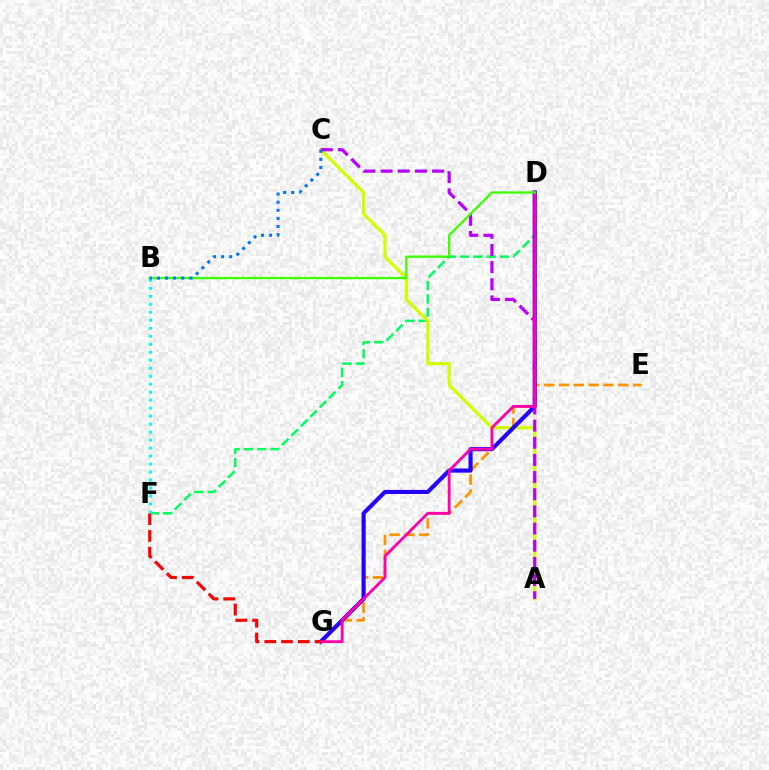{('E', 'G'): [{'color': '#ff9400', 'line_style': 'dashed', 'thickness': 2.01}], ('D', 'F'): [{'color': '#00ff5c', 'line_style': 'dashed', 'thickness': 1.81}], ('A', 'C'): [{'color': '#d1ff00', 'line_style': 'solid', 'thickness': 2.32}, {'color': '#b900ff', 'line_style': 'dashed', 'thickness': 2.33}], ('D', 'G'): [{'color': '#2500ff', 'line_style': 'solid', 'thickness': 2.97}, {'color': '#ff00ac', 'line_style': 'solid', 'thickness': 2.03}], ('F', 'G'): [{'color': '#ff0000', 'line_style': 'dashed', 'thickness': 2.28}], ('B', 'D'): [{'color': '#3dff00', 'line_style': 'solid', 'thickness': 1.67}], ('B', 'F'): [{'color': '#00fff6', 'line_style': 'dotted', 'thickness': 2.17}], ('B', 'C'): [{'color': '#0074ff', 'line_style': 'dotted', 'thickness': 2.21}]}